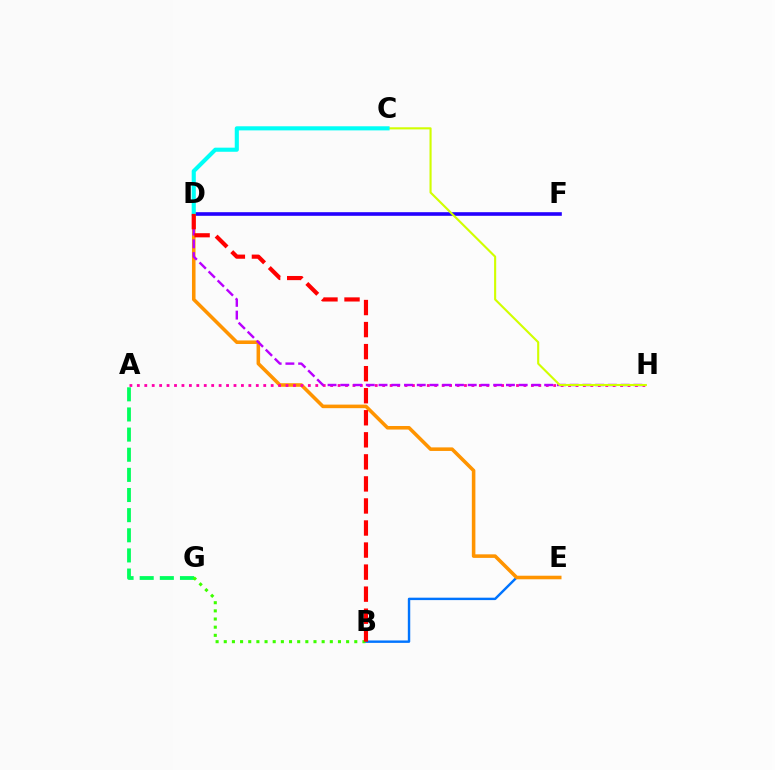{('A', 'G'): [{'color': '#00ff5c', 'line_style': 'dashed', 'thickness': 2.74}], ('D', 'F'): [{'color': '#2500ff', 'line_style': 'solid', 'thickness': 2.6}], ('B', 'E'): [{'color': '#0074ff', 'line_style': 'solid', 'thickness': 1.74}], ('D', 'E'): [{'color': '#ff9400', 'line_style': 'solid', 'thickness': 2.56}], ('A', 'H'): [{'color': '#ff00ac', 'line_style': 'dotted', 'thickness': 2.02}], ('D', 'H'): [{'color': '#b900ff', 'line_style': 'dashed', 'thickness': 1.73}], ('B', 'G'): [{'color': '#3dff00', 'line_style': 'dotted', 'thickness': 2.22}], ('C', 'H'): [{'color': '#d1ff00', 'line_style': 'solid', 'thickness': 1.53}], ('C', 'D'): [{'color': '#00fff6', 'line_style': 'solid', 'thickness': 2.96}], ('B', 'D'): [{'color': '#ff0000', 'line_style': 'dashed', 'thickness': 3.0}]}